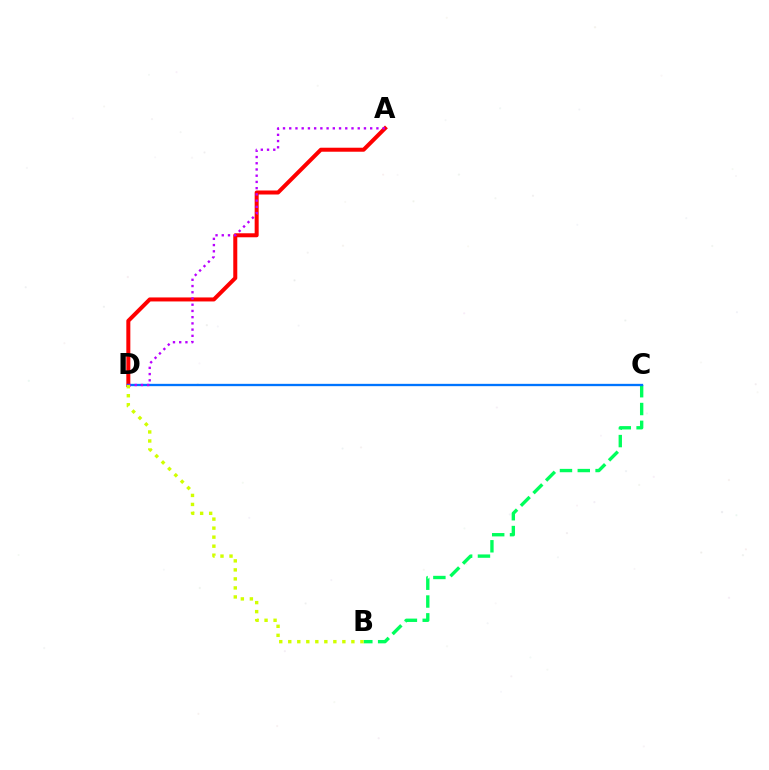{('B', 'C'): [{'color': '#00ff5c', 'line_style': 'dashed', 'thickness': 2.42}], ('A', 'D'): [{'color': '#ff0000', 'line_style': 'solid', 'thickness': 2.89}, {'color': '#b900ff', 'line_style': 'dotted', 'thickness': 1.69}], ('C', 'D'): [{'color': '#0074ff', 'line_style': 'solid', 'thickness': 1.67}], ('B', 'D'): [{'color': '#d1ff00', 'line_style': 'dotted', 'thickness': 2.45}]}